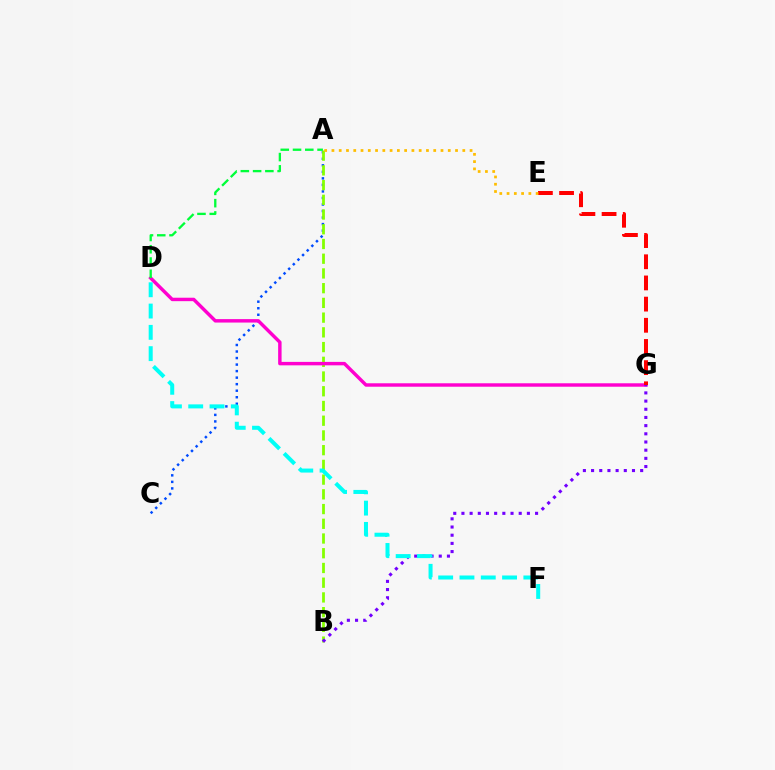{('A', 'C'): [{'color': '#004bff', 'line_style': 'dotted', 'thickness': 1.77}], ('A', 'B'): [{'color': '#84ff00', 'line_style': 'dashed', 'thickness': 2.0}], ('D', 'G'): [{'color': '#ff00cf', 'line_style': 'solid', 'thickness': 2.48}], ('B', 'G'): [{'color': '#7200ff', 'line_style': 'dotted', 'thickness': 2.22}], ('E', 'G'): [{'color': '#ff0000', 'line_style': 'dashed', 'thickness': 2.88}], ('A', 'E'): [{'color': '#ffbd00', 'line_style': 'dotted', 'thickness': 1.98}], ('D', 'F'): [{'color': '#00fff6', 'line_style': 'dashed', 'thickness': 2.89}], ('A', 'D'): [{'color': '#00ff39', 'line_style': 'dashed', 'thickness': 1.67}]}